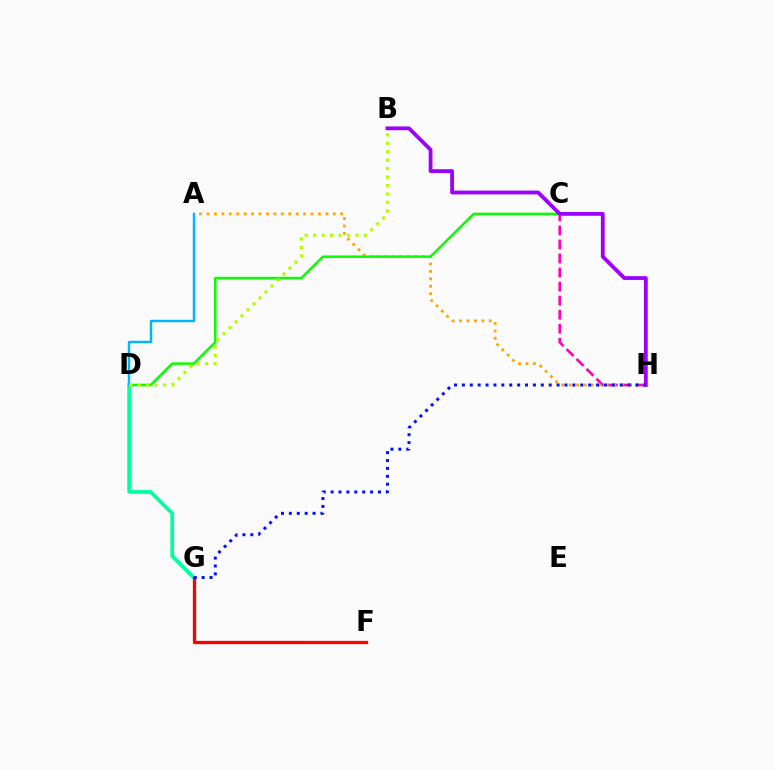{('C', 'H'): [{'color': '#ff00bd', 'line_style': 'dashed', 'thickness': 1.91}], ('D', 'G'): [{'color': '#00ff9d', 'line_style': 'solid', 'thickness': 2.68}], ('A', 'H'): [{'color': '#ffa500', 'line_style': 'dotted', 'thickness': 2.02}], ('C', 'D'): [{'color': '#08ff00', 'line_style': 'solid', 'thickness': 1.8}], ('B', 'H'): [{'color': '#9b00ff', 'line_style': 'solid', 'thickness': 2.73}], ('A', 'D'): [{'color': '#00b5ff', 'line_style': 'solid', 'thickness': 1.77}], ('B', 'D'): [{'color': '#b3ff00', 'line_style': 'dotted', 'thickness': 2.3}], ('F', 'G'): [{'color': '#ff0000', 'line_style': 'solid', 'thickness': 2.37}], ('G', 'H'): [{'color': '#0010ff', 'line_style': 'dotted', 'thickness': 2.14}]}